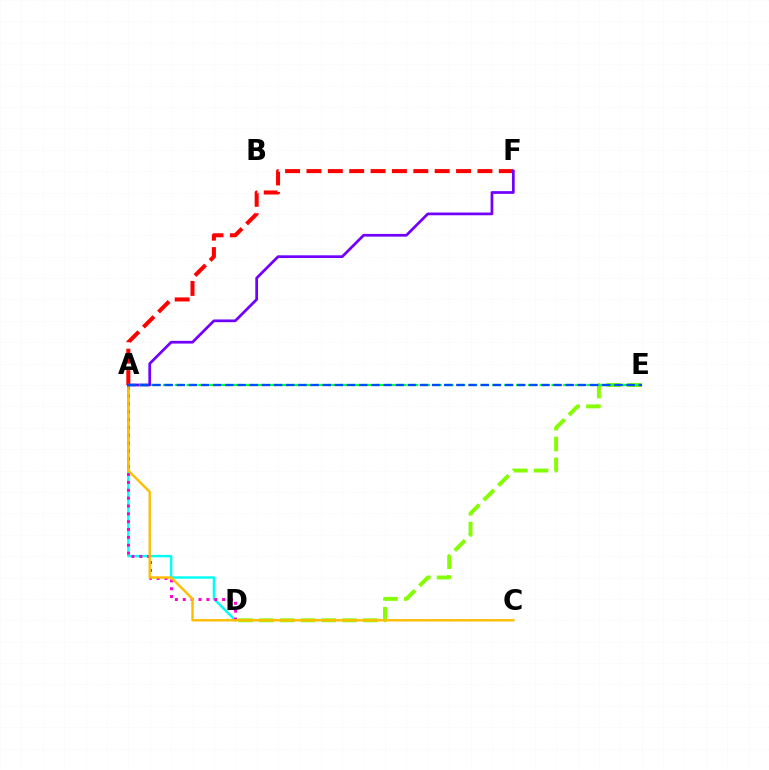{('A', 'D'): [{'color': '#00fff6', 'line_style': 'solid', 'thickness': 1.74}, {'color': '#ff00cf', 'line_style': 'dotted', 'thickness': 2.14}], ('A', 'F'): [{'color': '#ff0000', 'line_style': 'dashed', 'thickness': 2.9}, {'color': '#7200ff', 'line_style': 'solid', 'thickness': 1.97}], ('D', 'E'): [{'color': '#84ff00', 'line_style': 'dashed', 'thickness': 2.83}], ('A', 'C'): [{'color': '#ffbd00', 'line_style': 'solid', 'thickness': 1.72}], ('A', 'E'): [{'color': '#00ff39', 'line_style': 'dashed', 'thickness': 1.6}, {'color': '#004bff', 'line_style': 'dashed', 'thickness': 1.65}]}